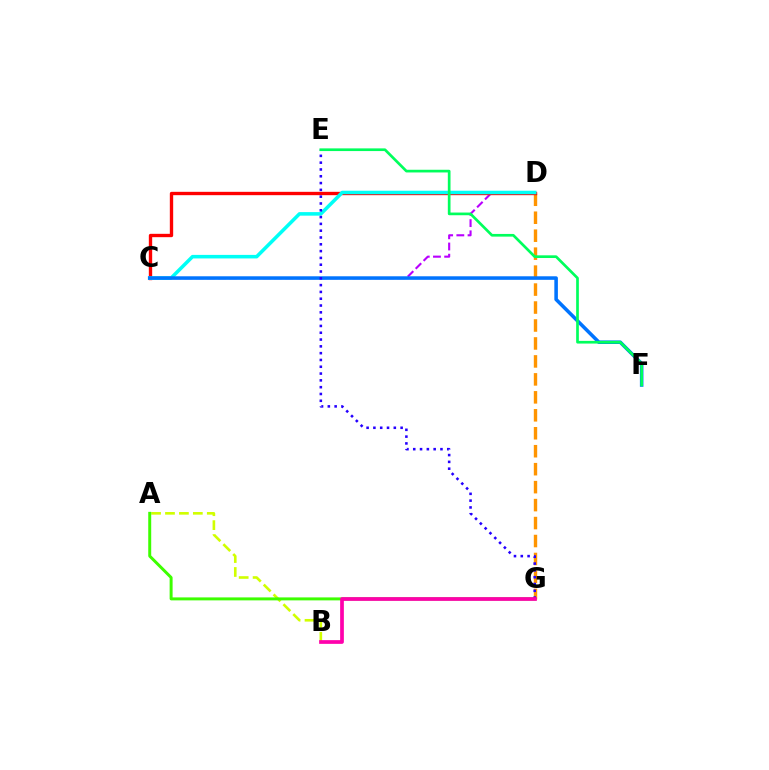{('C', 'D'): [{'color': '#b900ff', 'line_style': 'dashed', 'thickness': 1.52}, {'color': '#ff0000', 'line_style': 'solid', 'thickness': 2.41}, {'color': '#00fff6', 'line_style': 'solid', 'thickness': 2.56}], ('D', 'G'): [{'color': '#ff9400', 'line_style': 'dashed', 'thickness': 2.44}], ('A', 'B'): [{'color': '#d1ff00', 'line_style': 'dashed', 'thickness': 1.89}], ('C', 'F'): [{'color': '#0074ff', 'line_style': 'solid', 'thickness': 2.56}], ('A', 'G'): [{'color': '#3dff00', 'line_style': 'solid', 'thickness': 2.14}], ('E', 'G'): [{'color': '#2500ff', 'line_style': 'dotted', 'thickness': 1.85}], ('E', 'F'): [{'color': '#00ff5c', 'line_style': 'solid', 'thickness': 1.94}], ('B', 'G'): [{'color': '#ff00ac', 'line_style': 'solid', 'thickness': 2.68}]}